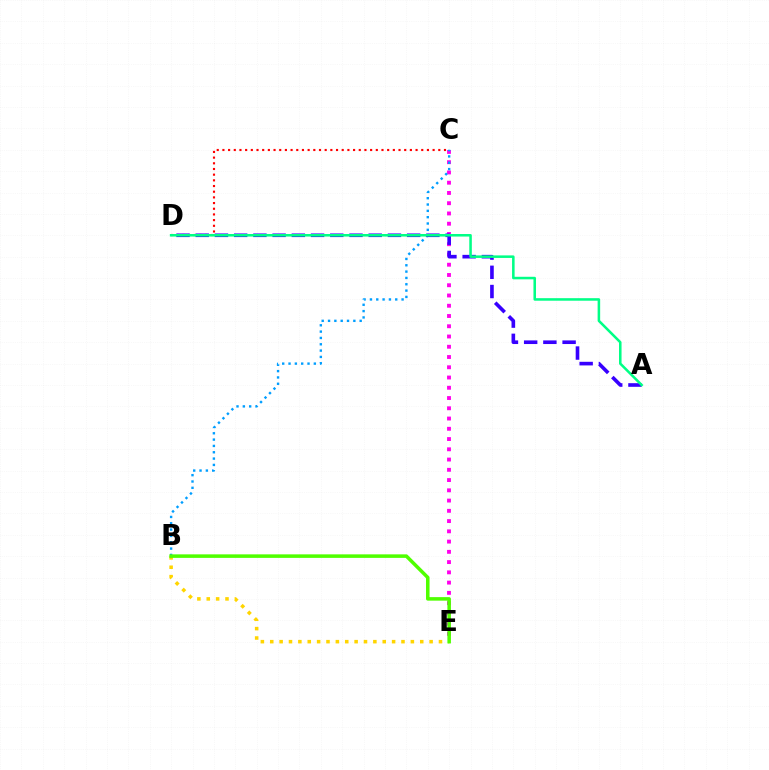{('C', 'E'): [{'color': '#ff00ed', 'line_style': 'dotted', 'thickness': 2.79}], ('C', 'D'): [{'color': '#ff0000', 'line_style': 'dotted', 'thickness': 1.54}], ('B', 'C'): [{'color': '#009eff', 'line_style': 'dotted', 'thickness': 1.72}], ('B', 'E'): [{'color': '#ffd500', 'line_style': 'dotted', 'thickness': 2.55}, {'color': '#4fff00', 'line_style': 'solid', 'thickness': 2.54}], ('A', 'D'): [{'color': '#3700ff', 'line_style': 'dashed', 'thickness': 2.61}, {'color': '#00ff86', 'line_style': 'solid', 'thickness': 1.83}]}